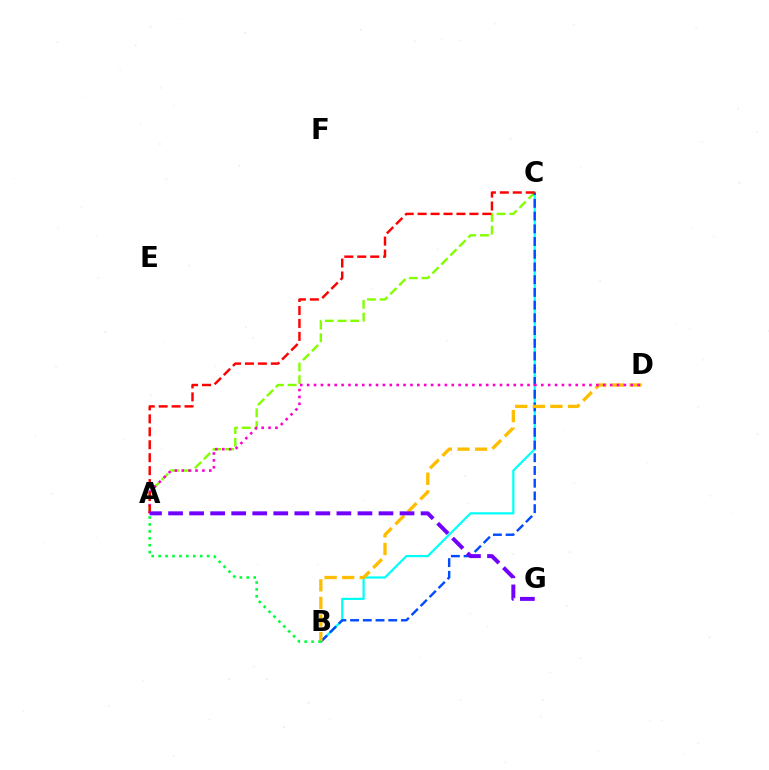{('B', 'C'): [{'color': '#00fff6', 'line_style': 'solid', 'thickness': 1.6}, {'color': '#004bff', 'line_style': 'dashed', 'thickness': 1.73}], ('A', 'C'): [{'color': '#84ff00', 'line_style': 'dashed', 'thickness': 1.72}, {'color': '#ff0000', 'line_style': 'dashed', 'thickness': 1.76}], ('B', 'D'): [{'color': '#ffbd00', 'line_style': 'dashed', 'thickness': 2.39}], ('A', 'D'): [{'color': '#ff00cf', 'line_style': 'dotted', 'thickness': 1.87}], ('A', 'G'): [{'color': '#7200ff', 'line_style': 'dashed', 'thickness': 2.86}], ('A', 'B'): [{'color': '#00ff39', 'line_style': 'dotted', 'thickness': 1.88}]}